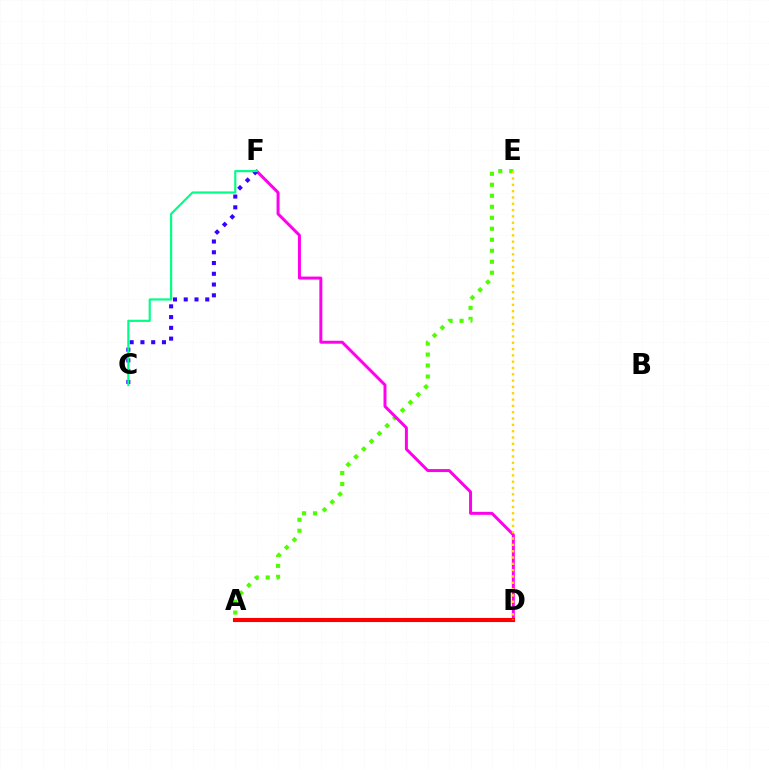{('A', 'E'): [{'color': '#4fff00', 'line_style': 'dotted', 'thickness': 2.99}], ('A', 'D'): [{'color': '#009eff', 'line_style': 'dotted', 'thickness': 2.53}, {'color': '#ff0000', 'line_style': 'solid', 'thickness': 2.96}], ('D', 'F'): [{'color': '#ff00ed', 'line_style': 'solid', 'thickness': 2.15}], ('C', 'F'): [{'color': '#3700ff', 'line_style': 'dotted', 'thickness': 2.92}, {'color': '#00ff86', 'line_style': 'solid', 'thickness': 1.56}], ('D', 'E'): [{'color': '#ffd500', 'line_style': 'dotted', 'thickness': 1.72}]}